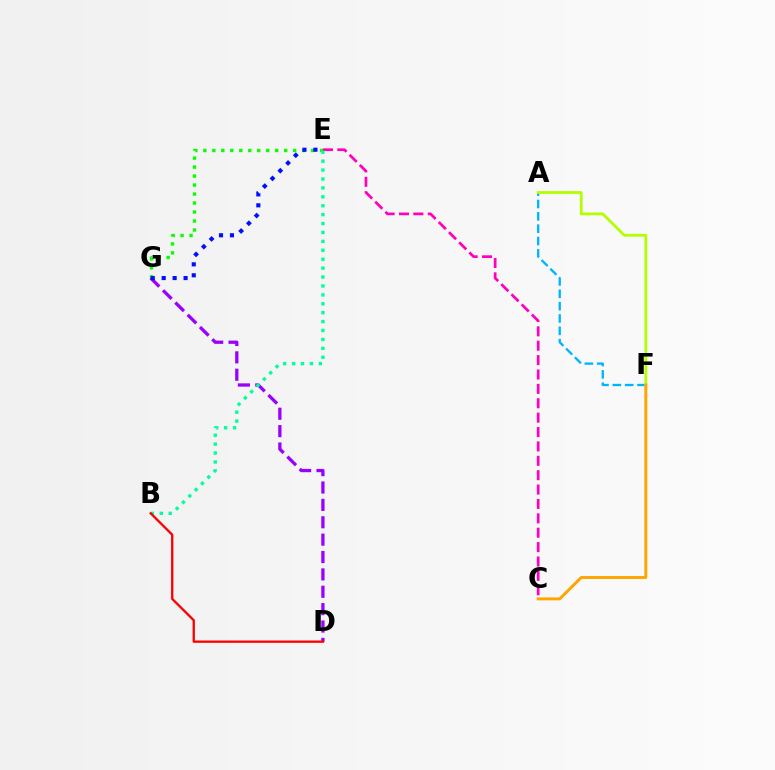{('E', 'G'): [{'color': '#08ff00', 'line_style': 'dotted', 'thickness': 2.44}, {'color': '#0010ff', 'line_style': 'dotted', 'thickness': 2.97}], ('C', 'E'): [{'color': '#ff00bd', 'line_style': 'dashed', 'thickness': 1.95}], ('D', 'G'): [{'color': '#9b00ff', 'line_style': 'dashed', 'thickness': 2.36}], ('A', 'F'): [{'color': '#00b5ff', 'line_style': 'dashed', 'thickness': 1.68}, {'color': '#b3ff00', 'line_style': 'solid', 'thickness': 2.02}], ('B', 'E'): [{'color': '#00ff9d', 'line_style': 'dotted', 'thickness': 2.42}], ('B', 'D'): [{'color': '#ff0000', 'line_style': 'solid', 'thickness': 1.67}], ('C', 'F'): [{'color': '#ffa500', 'line_style': 'solid', 'thickness': 2.11}]}